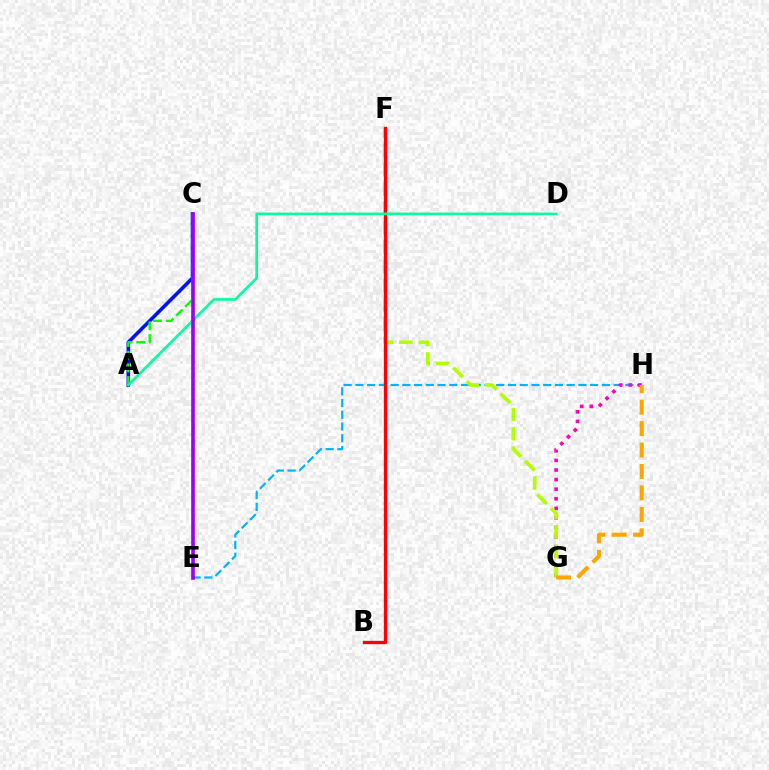{('E', 'H'): [{'color': '#00b5ff', 'line_style': 'dashed', 'thickness': 1.59}], ('G', 'H'): [{'color': '#ff00bd', 'line_style': 'dotted', 'thickness': 2.6}, {'color': '#ffa500', 'line_style': 'dashed', 'thickness': 2.91}], ('A', 'C'): [{'color': '#0010ff', 'line_style': 'solid', 'thickness': 2.57}, {'color': '#08ff00', 'line_style': 'dashed', 'thickness': 1.72}], ('F', 'G'): [{'color': '#b3ff00', 'line_style': 'dashed', 'thickness': 2.63}], ('B', 'F'): [{'color': '#ff0000', 'line_style': 'solid', 'thickness': 2.39}], ('A', 'D'): [{'color': '#00ff9d', 'line_style': 'solid', 'thickness': 1.91}], ('C', 'E'): [{'color': '#9b00ff', 'line_style': 'solid', 'thickness': 2.62}]}